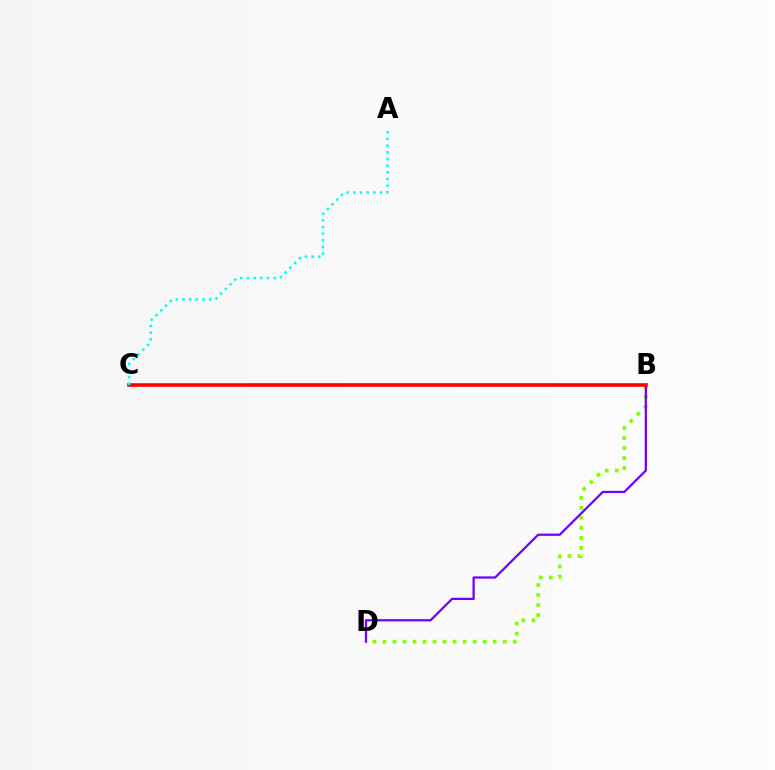{('B', 'D'): [{'color': '#84ff00', 'line_style': 'dotted', 'thickness': 2.72}, {'color': '#7200ff', 'line_style': 'solid', 'thickness': 1.62}], ('B', 'C'): [{'color': '#ff0000', 'line_style': 'solid', 'thickness': 2.58}], ('A', 'C'): [{'color': '#00fff6', 'line_style': 'dotted', 'thickness': 1.81}]}